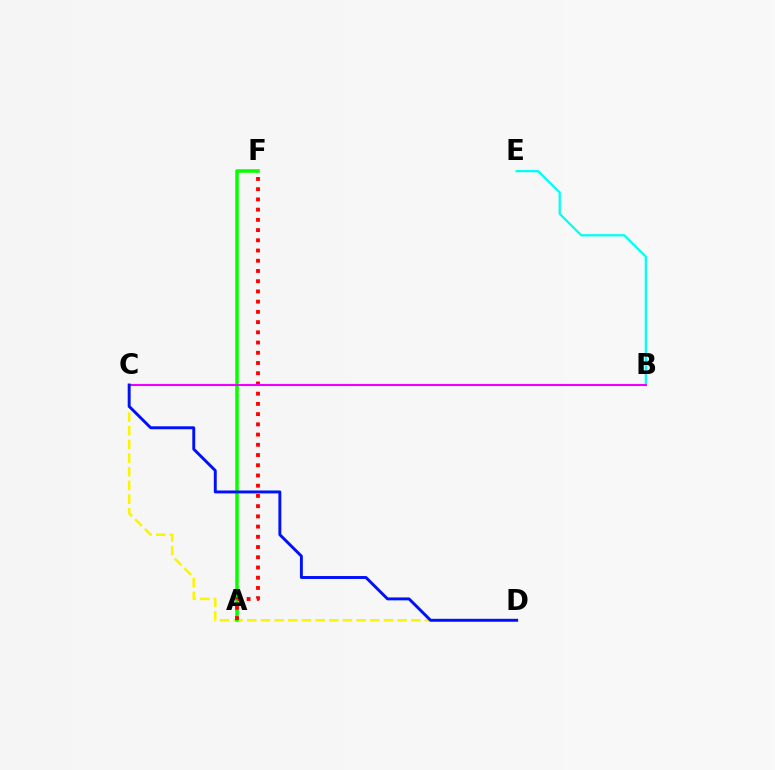{('C', 'D'): [{'color': '#fcf500', 'line_style': 'dashed', 'thickness': 1.86}, {'color': '#0010ff', 'line_style': 'solid', 'thickness': 2.1}], ('A', 'F'): [{'color': '#08ff00', 'line_style': 'solid', 'thickness': 2.53}, {'color': '#ff0000', 'line_style': 'dotted', 'thickness': 2.78}], ('B', 'E'): [{'color': '#00fff6', 'line_style': 'solid', 'thickness': 1.63}], ('B', 'C'): [{'color': '#ee00ff', 'line_style': 'solid', 'thickness': 1.51}]}